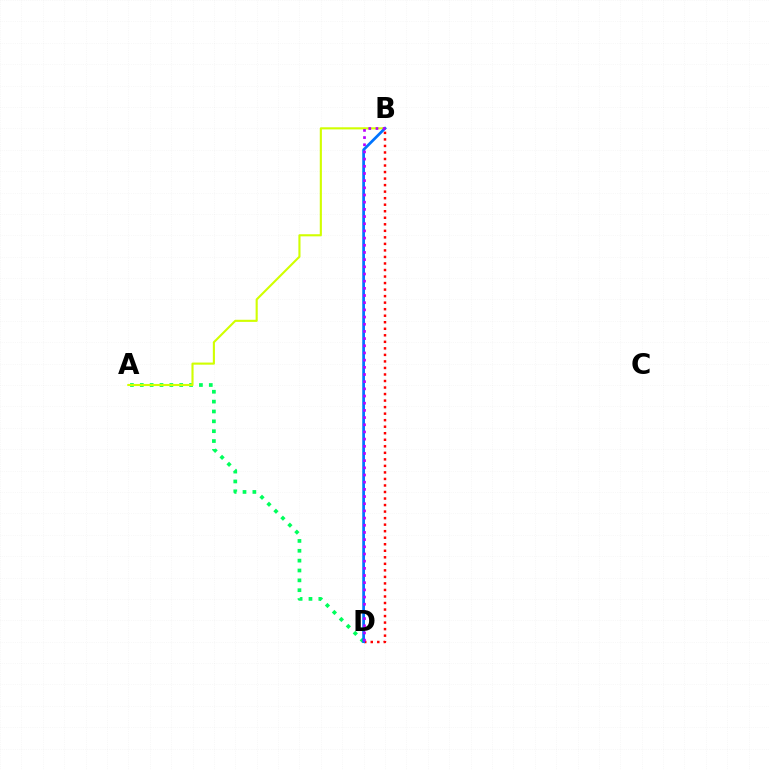{('B', 'D'): [{'color': '#ff0000', 'line_style': 'dotted', 'thickness': 1.77}, {'color': '#0074ff', 'line_style': 'solid', 'thickness': 1.97}, {'color': '#b900ff', 'line_style': 'dotted', 'thickness': 1.95}], ('A', 'D'): [{'color': '#00ff5c', 'line_style': 'dotted', 'thickness': 2.68}], ('A', 'B'): [{'color': '#d1ff00', 'line_style': 'solid', 'thickness': 1.52}]}